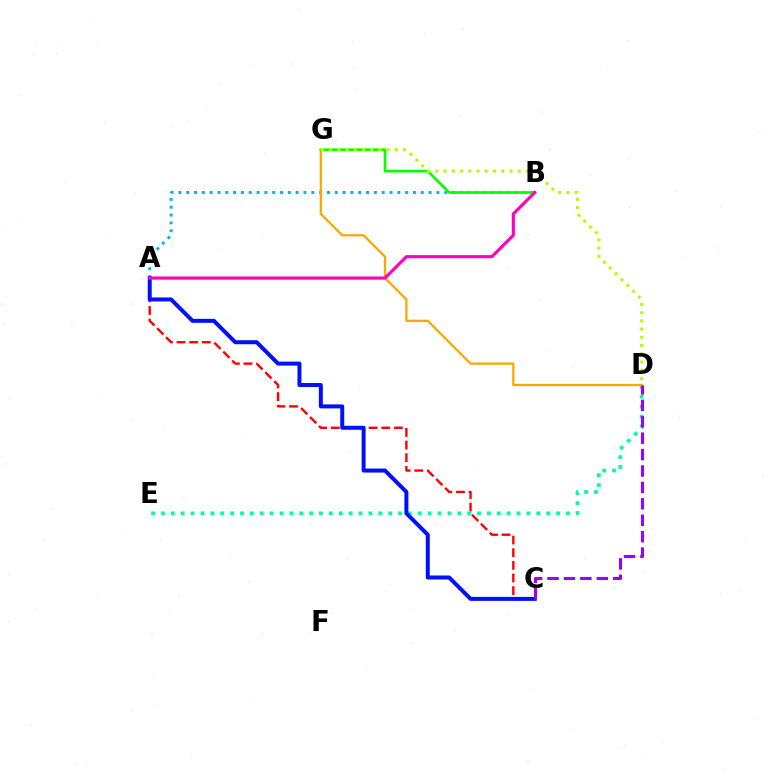{('A', 'C'): [{'color': '#ff0000', 'line_style': 'dashed', 'thickness': 1.72}, {'color': '#0010ff', 'line_style': 'solid', 'thickness': 2.88}], ('D', 'E'): [{'color': '#00ff9d', 'line_style': 'dotted', 'thickness': 2.68}], ('A', 'B'): [{'color': '#00b5ff', 'line_style': 'dotted', 'thickness': 2.12}, {'color': '#ff00bd', 'line_style': 'solid', 'thickness': 2.24}], ('B', 'G'): [{'color': '#08ff00', 'line_style': 'solid', 'thickness': 1.92}], ('D', 'G'): [{'color': '#ffa500', 'line_style': 'solid', 'thickness': 1.63}, {'color': '#b3ff00', 'line_style': 'dotted', 'thickness': 2.24}], ('C', 'D'): [{'color': '#9b00ff', 'line_style': 'dashed', 'thickness': 2.23}]}